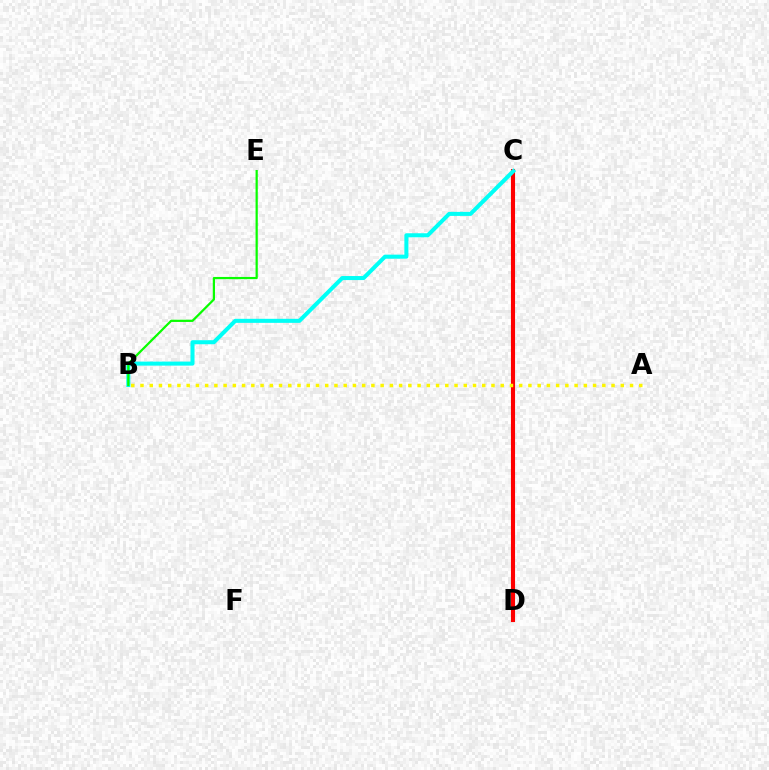{('C', 'D'): [{'color': '#ee00ff', 'line_style': 'solid', 'thickness': 2.11}, {'color': '#0010ff', 'line_style': 'dotted', 'thickness': 1.69}, {'color': '#ff0000', 'line_style': 'solid', 'thickness': 2.95}], ('B', 'C'): [{'color': '#00fff6', 'line_style': 'solid', 'thickness': 2.91}], ('A', 'B'): [{'color': '#fcf500', 'line_style': 'dotted', 'thickness': 2.51}], ('B', 'E'): [{'color': '#08ff00', 'line_style': 'solid', 'thickness': 1.6}]}